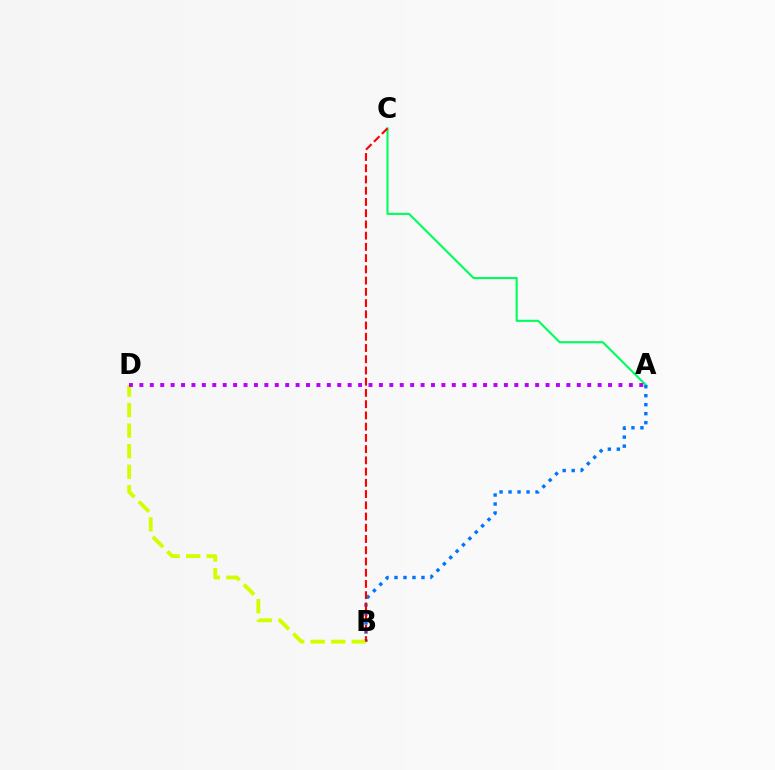{('A', 'C'): [{'color': '#00ff5c', 'line_style': 'solid', 'thickness': 1.53}], ('A', 'B'): [{'color': '#0074ff', 'line_style': 'dotted', 'thickness': 2.44}], ('B', 'D'): [{'color': '#d1ff00', 'line_style': 'dashed', 'thickness': 2.79}], ('A', 'D'): [{'color': '#b900ff', 'line_style': 'dotted', 'thickness': 2.83}], ('B', 'C'): [{'color': '#ff0000', 'line_style': 'dashed', 'thickness': 1.53}]}